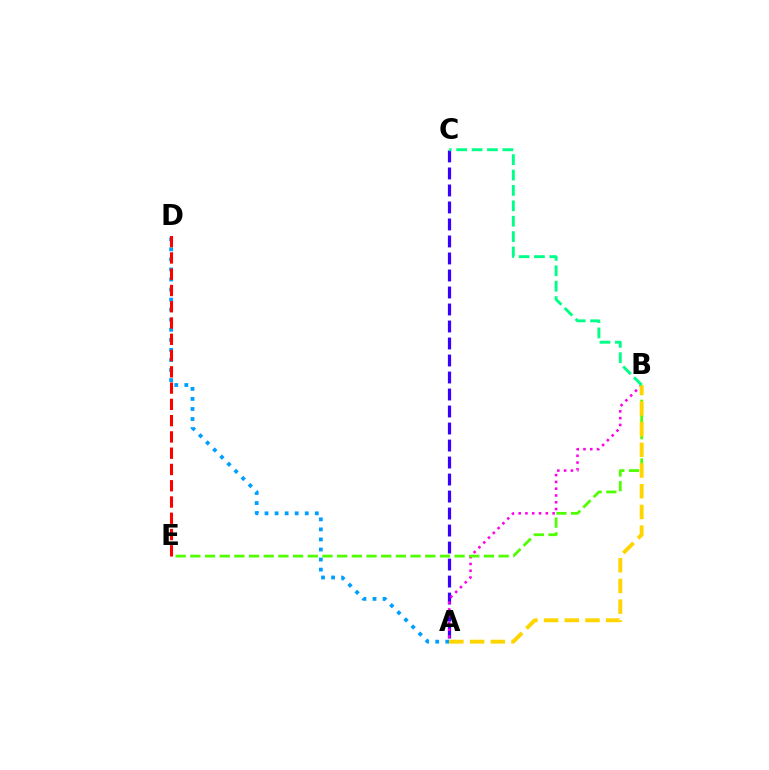{('A', 'C'): [{'color': '#3700ff', 'line_style': 'dashed', 'thickness': 2.31}], ('A', 'D'): [{'color': '#009eff', 'line_style': 'dotted', 'thickness': 2.73}], ('A', 'B'): [{'color': '#ff00ed', 'line_style': 'dotted', 'thickness': 1.84}, {'color': '#ffd500', 'line_style': 'dashed', 'thickness': 2.81}], ('B', 'E'): [{'color': '#4fff00', 'line_style': 'dashed', 'thickness': 1.99}], ('B', 'C'): [{'color': '#00ff86', 'line_style': 'dashed', 'thickness': 2.09}], ('D', 'E'): [{'color': '#ff0000', 'line_style': 'dashed', 'thickness': 2.21}]}